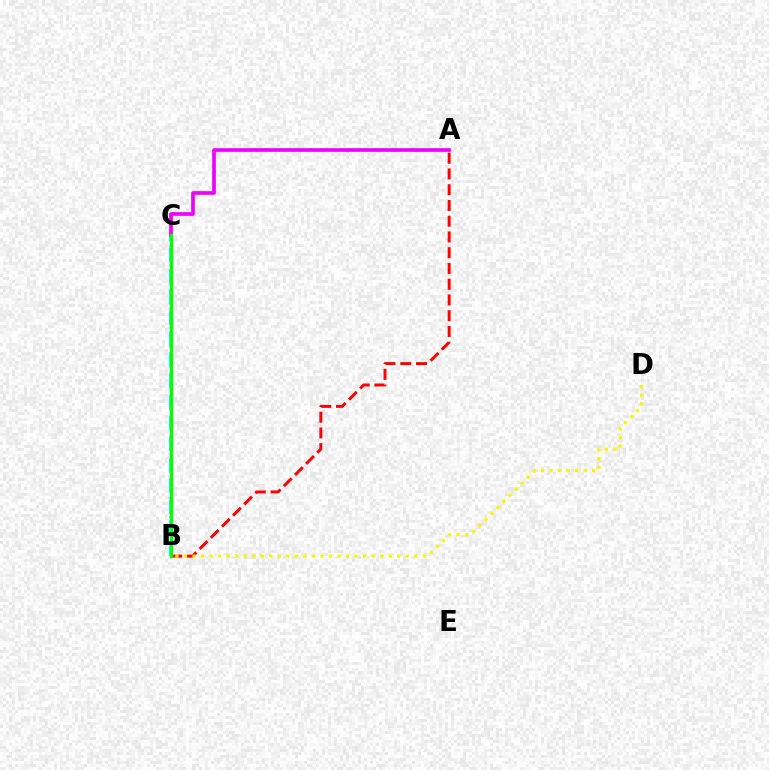{('B', 'C'): [{'color': '#0010ff', 'line_style': 'dotted', 'thickness': 1.71}, {'color': '#00fff6', 'line_style': 'dashed', 'thickness': 2.85}, {'color': '#08ff00', 'line_style': 'solid', 'thickness': 2.34}], ('A', 'B'): [{'color': '#ff0000', 'line_style': 'dashed', 'thickness': 2.14}], ('B', 'D'): [{'color': '#fcf500', 'line_style': 'dotted', 'thickness': 2.32}], ('A', 'C'): [{'color': '#ee00ff', 'line_style': 'solid', 'thickness': 2.65}]}